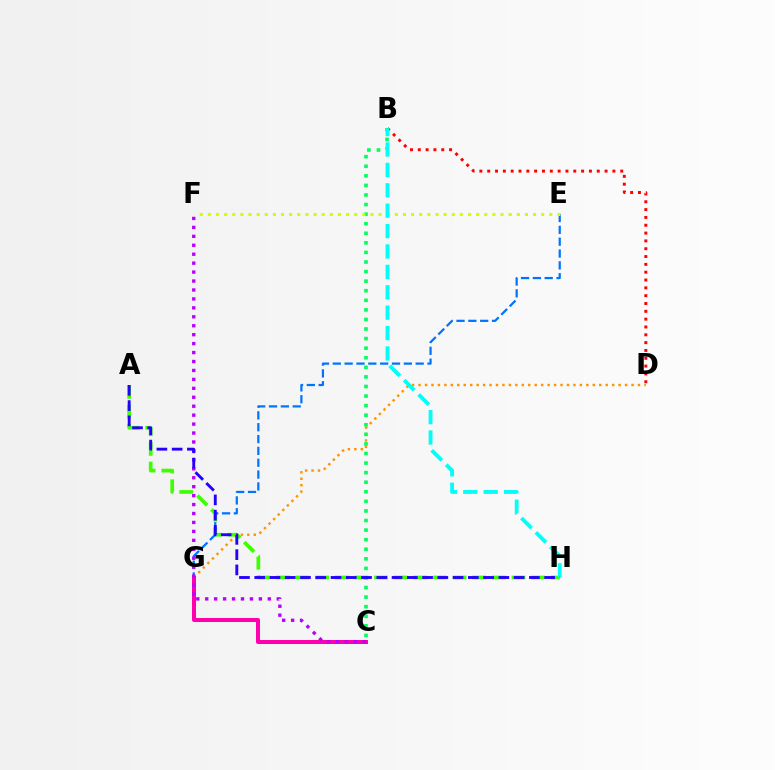{('A', 'H'): [{'color': '#3dff00', 'line_style': 'dashed', 'thickness': 2.67}, {'color': '#2500ff', 'line_style': 'dashed', 'thickness': 2.07}], ('B', 'D'): [{'color': '#ff0000', 'line_style': 'dotted', 'thickness': 2.13}], ('D', 'G'): [{'color': '#ff9400', 'line_style': 'dotted', 'thickness': 1.75}], ('B', 'C'): [{'color': '#00ff5c', 'line_style': 'dotted', 'thickness': 2.6}], ('E', 'G'): [{'color': '#0074ff', 'line_style': 'dashed', 'thickness': 1.61}], ('C', 'G'): [{'color': '#ff00ac', 'line_style': 'solid', 'thickness': 2.87}], ('E', 'F'): [{'color': '#d1ff00', 'line_style': 'dotted', 'thickness': 2.21}], ('B', 'H'): [{'color': '#00fff6', 'line_style': 'dashed', 'thickness': 2.77}], ('C', 'F'): [{'color': '#b900ff', 'line_style': 'dotted', 'thickness': 2.43}]}